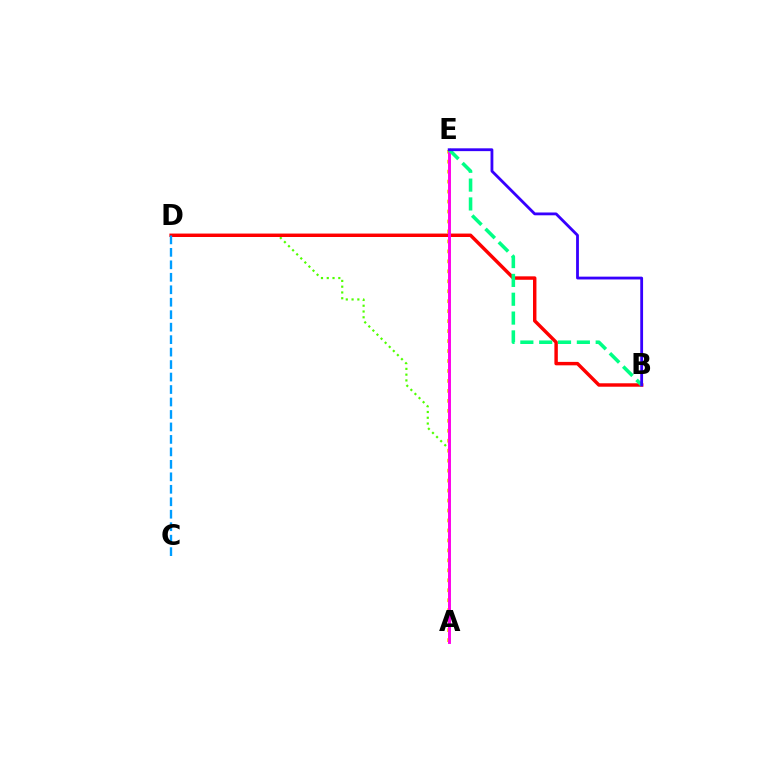{('A', 'D'): [{'color': '#4fff00', 'line_style': 'dotted', 'thickness': 1.57}], ('A', 'E'): [{'color': '#ffd500', 'line_style': 'dotted', 'thickness': 2.71}, {'color': '#ff00ed', 'line_style': 'solid', 'thickness': 2.1}], ('B', 'D'): [{'color': '#ff0000', 'line_style': 'solid', 'thickness': 2.47}], ('C', 'D'): [{'color': '#009eff', 'line_style': 'dashed', 'thickness': 1.69}], ('B', 'E'): [{'color': '#00ff86', 'line_style': 'dashed', 'thickness': 2.56}, {'color': '#3700ff', 'line_style': 'solid', 'thickness': 2.03}]}